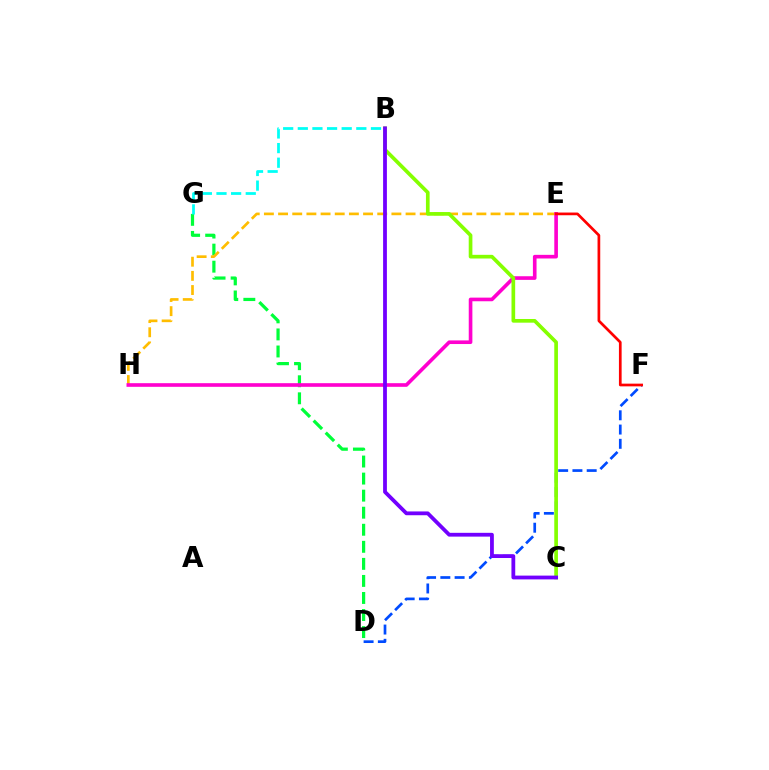{('D', 'G'): [{'color': '#00ff39', 'line_style': 'dashed', 'thickness': 2.32}], ('E', 'H'): [{'color': '#ffbd00', 'line_style': 'dashed', 'thickness': 1.92}, {'color': '#ff00cf', 'line_style': 'solid', 'thickness': 2.62}], ('D', 'F'): [{'color': '#004bff', 'line_style': 'dashed', 'thickness': 1.94}], ('B', 'C'): [{'color': '#84ff00', 'line_style': 'solid', 'thickness': 2.65}, {'color': '#7200ff', 'line_style': 'solid', 'thickness': 2.73}], ('E', 'F'): [{'color': '#ff0000', 'line_style': 'solid', 'thickness': 1.95}], ('B', 'G'): [{'color': '#00fff6', 'line_style': 'dashed', 'thickness': 1.99}]}